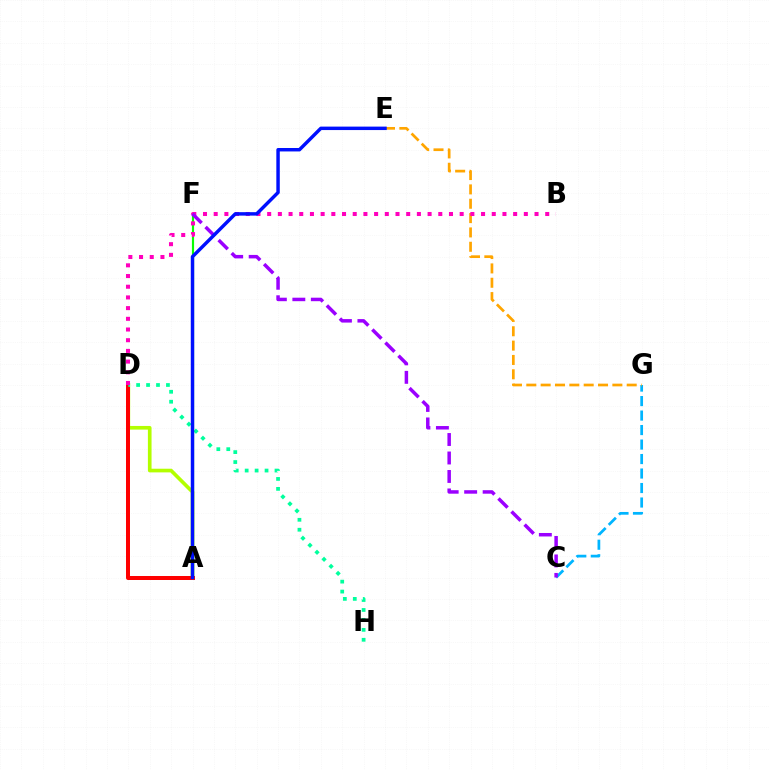{('A', 'D'): [{'color': '#b3ff00', 'line_style': 'solid', 'thickness': 2.64}, {'color': '#ff0000', 'line_style': 'solid', 'thickness': 2.87}], ('C', 'G'): [{'color': '#00b5ff', 'line_style': 'dashed', 'thickness': 1.97}], ('D', 'H'): [{'color': '#00ff9d', 'line_style': 'dotted', 'thickness': 2.7}], ('A', 'F'): [{'color': '#08ff00', 'line_style': 'solid', 'thickness': 1.56}], ('E', 'G'): [{'color': '#ffa500', 'line_style': 'dashed', 'thickness': 1.95}], ('B', 'D'): [{'color': '#ff00bd', 'line_style': 'dotted', 'thickness': 2.91}], ('C', 'F'): [{'color': '#9b00ff', 'line_style': 'dashed', 'thickness': 2.51}], ('A', 'E'): [{'color': '#0010ff', 'line_style': 'solid', 'thickness': 2.48}]}